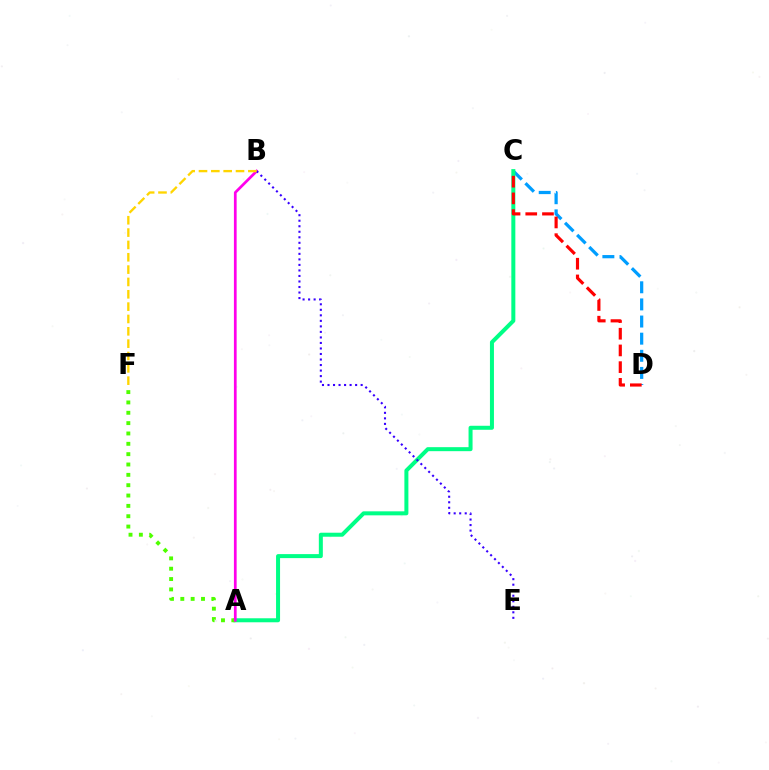{('C', 'D'): [{'color': '#009eff', 'line_style': 'dashed', 'thickness': 2.33}, {'color': '#ff0000', 'line_style': 'dashed', 'thickness': 2.27}], ('A', 'C'): [{'color': '#00ff86', 'line_style': 'solid', 'thickness': 2.88}], ('A', 'F'): [{'color': '#4fff00', 'line_style': 'dotted', 'thickness': 2.81}], ('A', 'B'): [{'color': '#ff00ed', 'line_style': 'solid', 'thickness': 1.96}], ('B', 'E'): [{'color': '#3700ff', 'line_style': 'dotted', 'thickness': 1.5}], ('B', 'F'): [{'color': '#ffd500', 'line_style': 'dashed', 'thickness': 1.68}]}